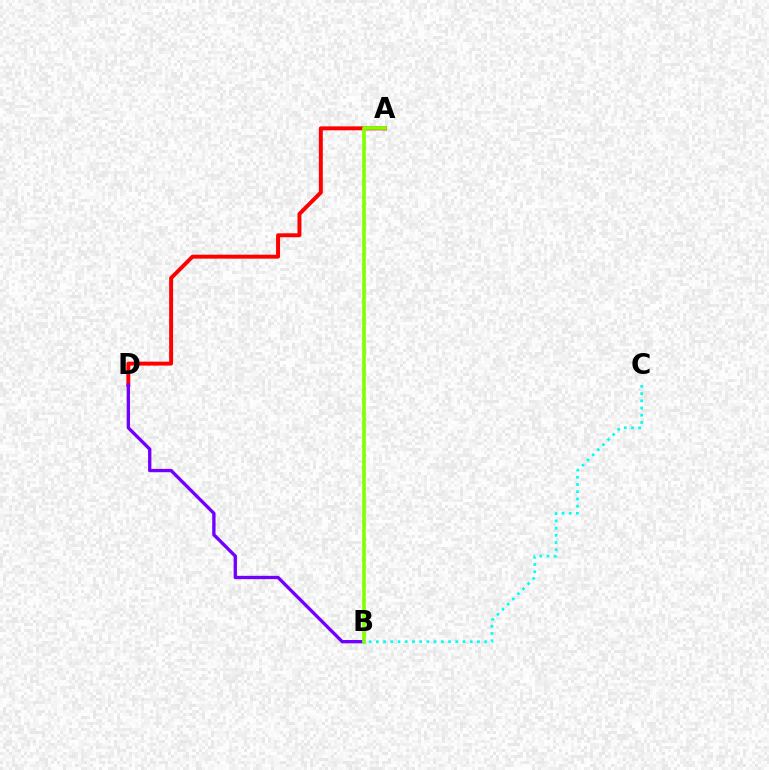{('A', 'D'): [{'color': '#ff0000', 'line_style': 'solid', 'thickness': 2.84}], ('B', 'D'): [{'color': '#7200ff', 'line_style': 'solid', 'thickness': 2.39}], ('A', 'B'): [{'color': '#84ff00', 'line_style': 'solid', 'thickness': 2.63}], ('B', 'C'): [{'color': '#00fff6', 'line_style': 'dotted', 'thickness': 1.96}]}